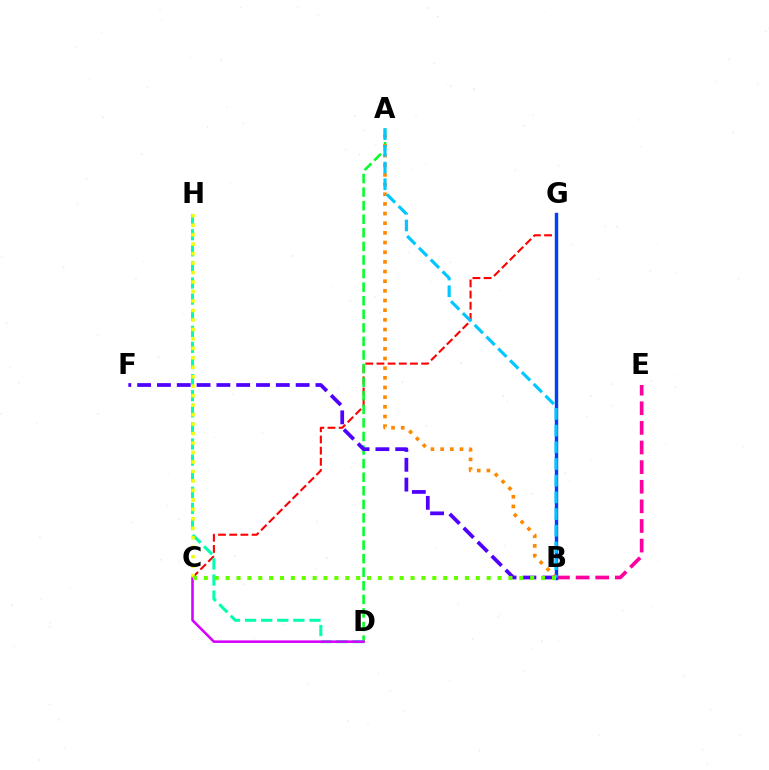{('C', 'G'): [{'color': '#ff0000', 'line_style': 'dashed', 'thickness': 1.52}], ('A', 'D'): [{'color': '#00ff27', 'line_style': 'dashed', 'thickness': 1.84}], ('D', 'H'): [{'color': '#00ffaf', 'line_style': 'dashed', 'thickness': 2.19}], ('B', 'F'): [{'color': '#4f00ff', 'line_style': 'dashed', 'thickness': 2.69}], ('B', 'E'): [{'color': '#ff00a0', 'line_style': 'dashed', 'thickness': 2.67}], ('C', 'D'): [{'color': '#d600ff', 'line_style': 'solid', 'thickness': 1.84}], ('C', 'H'): [{'color': '#eeff00', 'line_style': 'dotted', 'thickness': 2.57}], ('B', 'G'): [{'color': '#003fff', 'line_style': 'solid', 'thickness': 2.46}], ('A', 'B'): [{'color': '#ff8800', 'line_style': 'dotted', 'thickness': 2.63}, {'color': '#00c7ff', 'line_style': 'dashed', 'thickness': 2.27}], ('B', 'C'): [{'color': '#66ff00', 'line_style': 'dotted', 'thickness': 2.96}]}